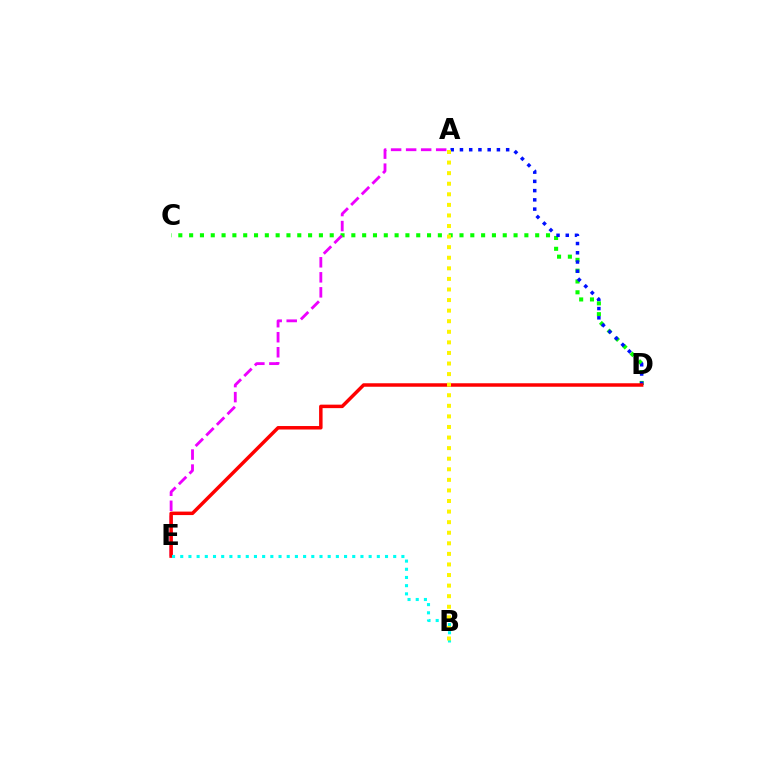{('C', 'D'): [{'color': '#08ff00', 'line_style': 'dotted', 'thickness': 2.94}], ('A', 'D'): [{'color': '#0010ff', 'line_style': 'dotted', 'thickness': 2.51}], ('A', 'E'): [{'color': '#ee00ff', 'line_style': 'dashed', 'thickness': 2.04}], ('D', 'E'): [{'color': '#ff0000', 'line_style': 'solid', 'thickness': 2.51}], ('B', 'E'): [{'color': '#00fff6', 'line_style': 'dotted', 'thickness': 2.23}], ('A', 'B'): [{'color': '#fcf500', 'line_style': 'dotted', 'thickness': 2.87}]}